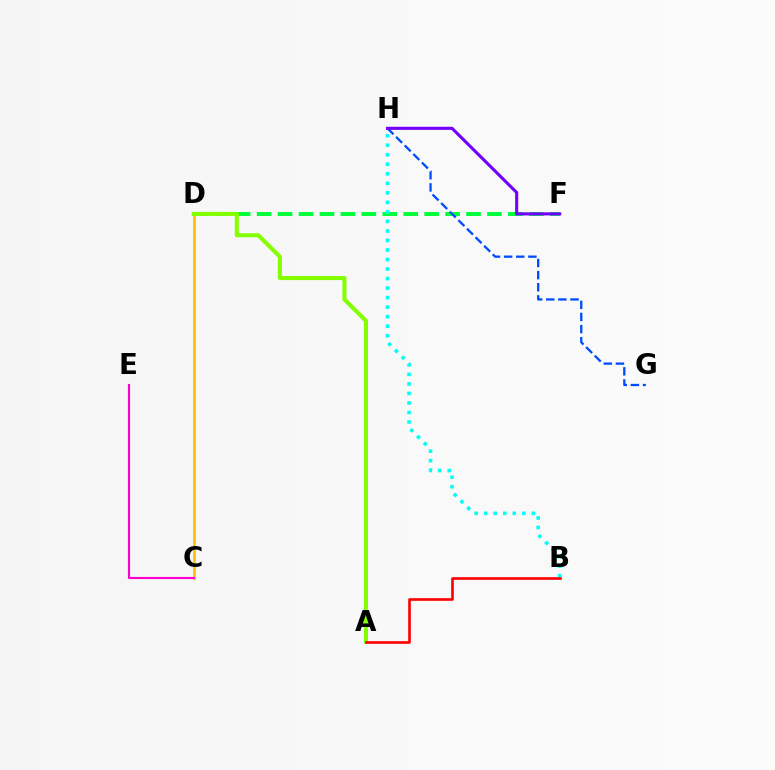{('D', 'F'): [{'color': '#00ff39', 'line_style': 'dashed', 'thickness': 2.84}], ('C', 'D'): [{'color': '#ffbd00', 'line_style': 'solid', 'thickness': 1.87}], ('A', 'D'): [{'color': '#84ff00', 'line_style': 'solid', 'thickness': 2.93}], ('G', 'H'): [{'color': '#004bff', 'line_style': 'dashed', 'thickness': 1.65}], ('B', 'H'): [{'color': '#00fff6', 'line_style': 'dotted', 'thickness': 2.59}], ('C', 'E'): [{'color': '#ff00cf', 'line_style': 'solid', 'thickness': 1.53}], ('A', 'B'): [{'color': '#ff0000', 'line_style': 'solid', 'thickness': 1.9}], ('F', 'H'): [{'color': '#7200ff', 'line_style': 'solid', 'thickness': 2.22}]}